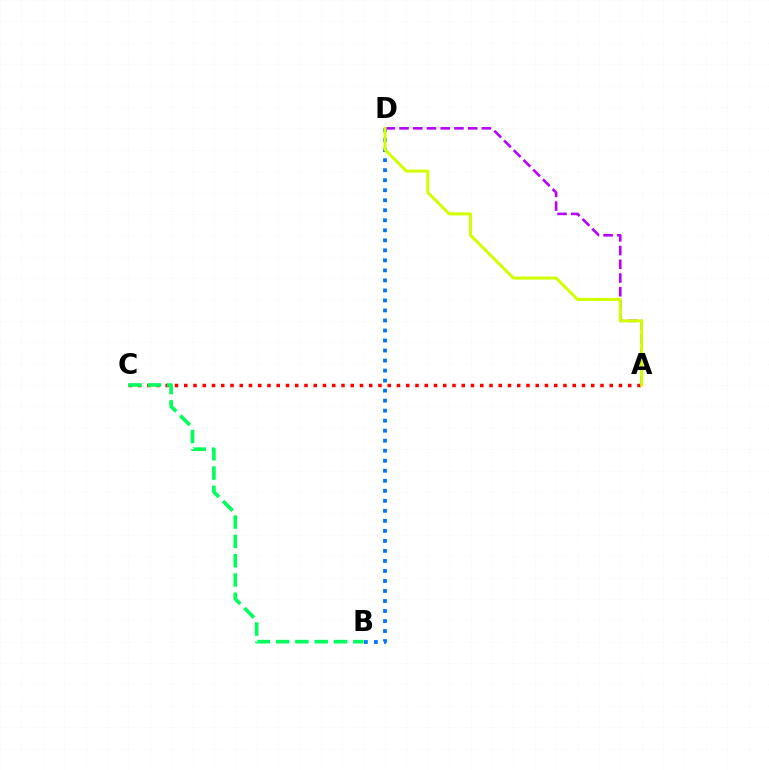{('B', 'D'): [{'color': '#0074ff', 'line_style': 'dotted', 'thickness': 2.72}], ('A', 'D'): [{'color': '#b900ff', 'line_style': 'dashed', 'thickness': 1.87}, {'color': '#d1ff00', 'line_style': 'solid', 'thickness': 2.17}], ('A', 'C'): [{'color': '#ff0000', 'line_style': 'dotted', 'thickness': 2.51}], ('B', 'C'): [{'color': '#00ff5c', 'line_style': 'dashed', 'thickness': 2.62}]}